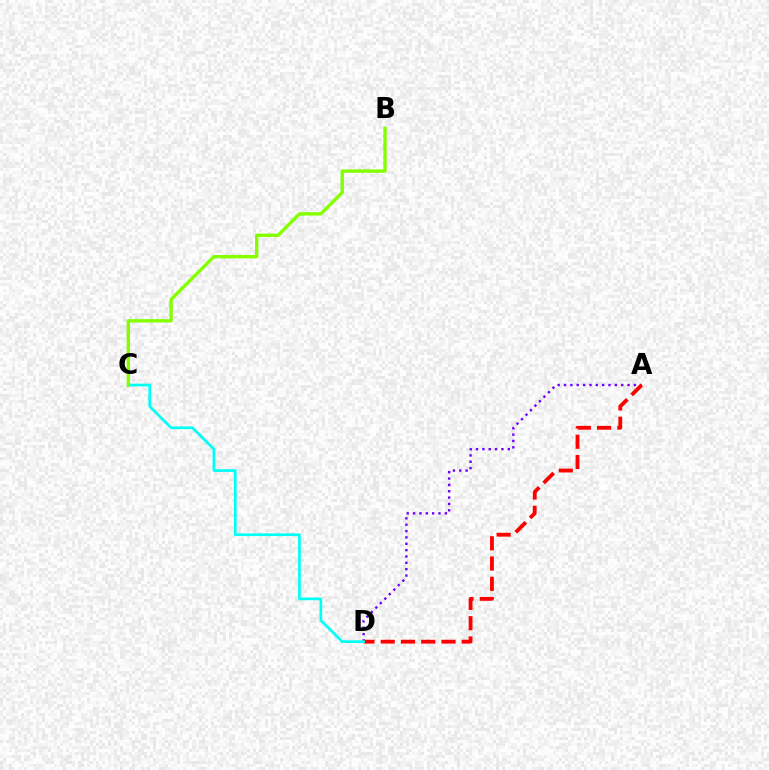{('A', 'D'): [{'color': '#7200ff', 'line_style': 'dotted', 'thickness': 1.73}, {'color': '#ff0000', 'line_style': 'dashed', 'thickness': 2.75}], ('C', 'D'): [{'color': '#00fff6', 'line_style': 'solid', 'thickness': 1.94}], ('B', 'C'): [{'color': '#84ff00', 'line_style': 'solid', 'thickness': 2.43}]}